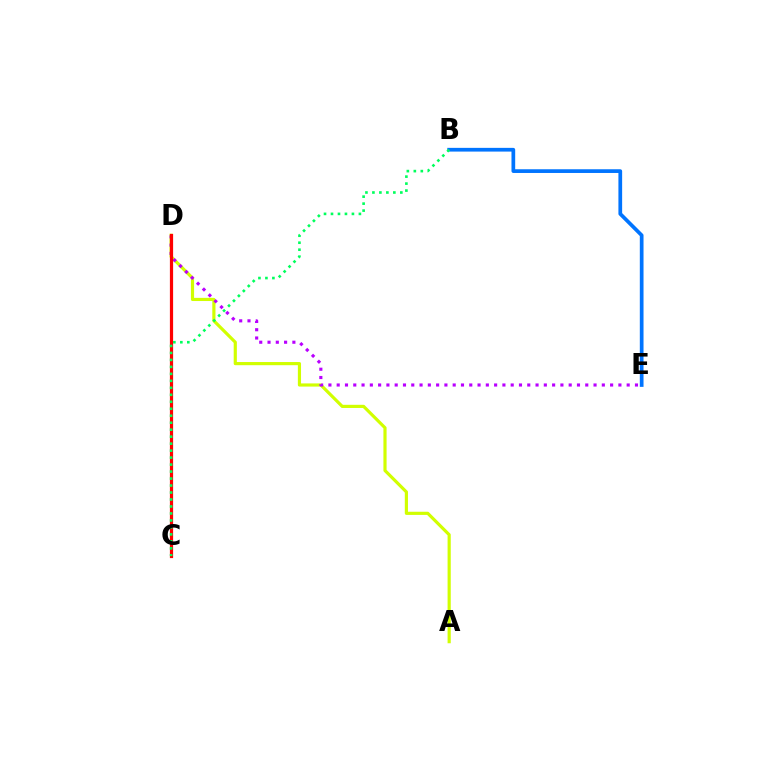{('B', 'E'): [{'color': '#0074ff', 'line_style': 'solid', 'thickness': 2.68}], ('A', 'D'): [{'color': '#d1ff00', 'line_style': 'solid', 'thickness': 2.28}], ('D', 'E'): [{'color': '#b900ff', 'line_style': 'dotted', 'thickness': 2.25}], ('C', 'D'): [{'color': '#ff0000', 'line_style': 'solid', 'thickness': 2.31}], ('B', 'C'): [{'color': '#00ff5c', 'line_style': 'dotted', 'thickness': 1.9}]}